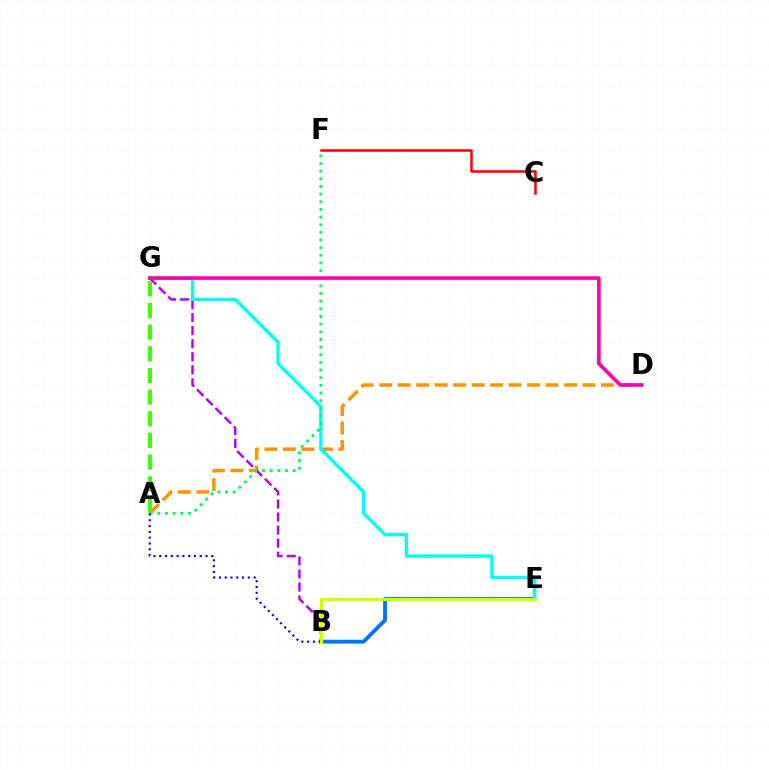{('C', 'F'): [{'color': '#ff0000', 'line_style': 'solid', 'thickness': 1.82}], ('B', 'E'): [{'color': '#0074ff', 'line_style': 'solid', 'thickness': 2.76}, {'color': '#d1ff00', 'line_style': 'solid', 'thickness': 2.33}], ('A', 'D'): [{'color': '#ff9400', 'line_style': 'dashed', 'thickness': 2.51}], ('B', 'G'): [{'color': '#b900ff', 'line_style': 'dashed', 'thickness': 1.77}], ('E', 'G'): [{'color': '#00fff6', 'line_style': 'solid', 'thickness': 2.41}], ('A', 'F'): [{'color': '#00ff5c', 'line_style': 'dotted', 'thickness': 2.08}], ('D', 'G'): [{'color': '#ff00ac', 'line_style': 'solid', 'thickness': 2.6}], ('A', 'B'): [{'color': '#2500ff', 'line_style': 'dotted', 'thickness': 1.57}], ('A', 'G'): [{'color': '#3dff00', 'line_style': 'dashed', 'thickness': 2.94}]}